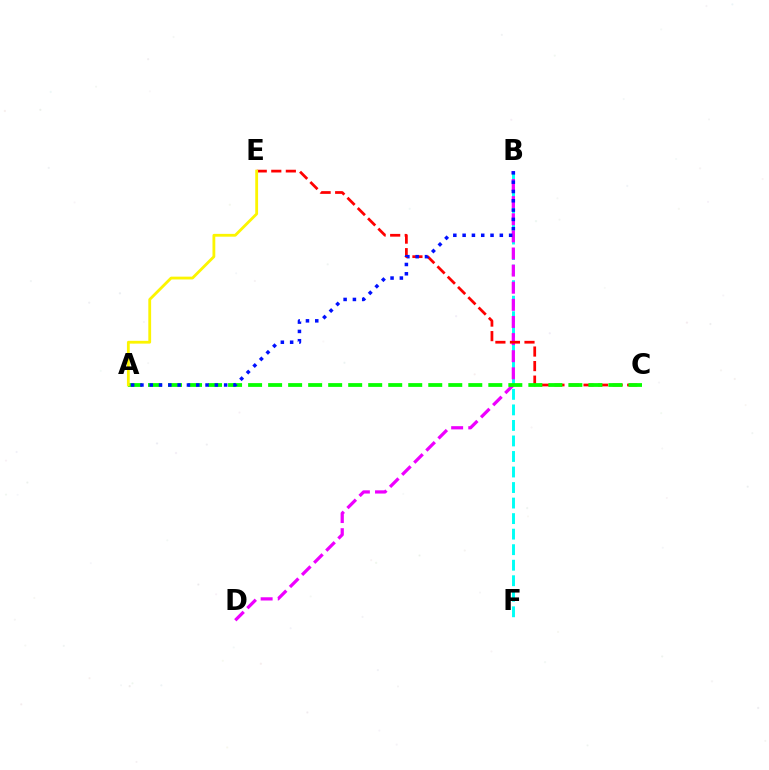{('B', 'F'): [{'color': '#00fff6', 'line_style': 'dashed', 'thickness': 2.11}], ('B', 'D'): [{'color': '#ee00ff', 'line_style': 'dashed', 'thickness': 2.33}], ('C', 'E'): [{'color': '#ff0000', 'line_style': 'dashed', 'thickness': 1.98}], ('A', 'C'): [{'color': '#08ff00', 'line_style': 'dashed', 'thickness': 2.72}], ('A', 'B'): [{'color': '#0010ff', 'line_style': 'dotted', 'thickness': 2.53}], ('A', 'E'): [{'color': '#fcf500', 'line_style': 'solid', 'thickness': 2.02}]}